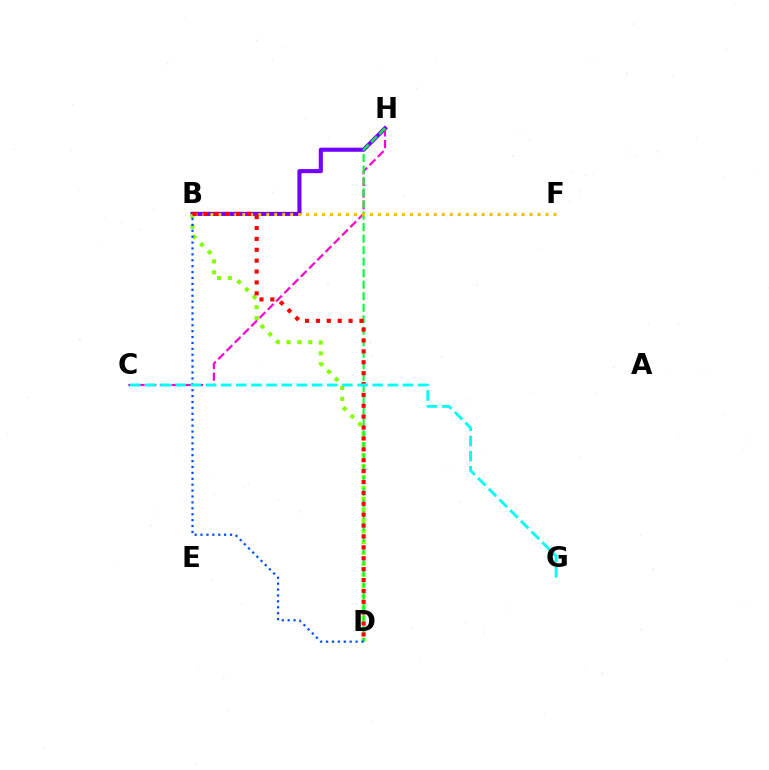{('B', 'H'): [{'color': '#7200ff', 'line_style': 'solid', 'thickness': 2.95}], ('C', 'H'): [{'color': '#ff00cf', 'line_style': 'dashed', 'thickness': 1.59}], ('B', 'D'): [{'color': '#84ff00', 'line_style': 'dotted', 'thickness': 2.95}, {'color': '#004bff', 'line_style': 'dotted', 'thickness': 1.6}, {'color': '#ff0000', 'line_style': 'dotted', 'thickness': 2.96}], ('D', 'H'): [{'color': '#00ff39', 'line_style': 'dashed', 'thickness': 1.56}], ('B', 'F'): [{'color': '#ffbd00', 'line_style': 'dotted', 'thickness': 2.17}], ('C', 'G'): [{'color': '#00fff6', 'line_style': 'dashed', 'thickness': 2.06}]}